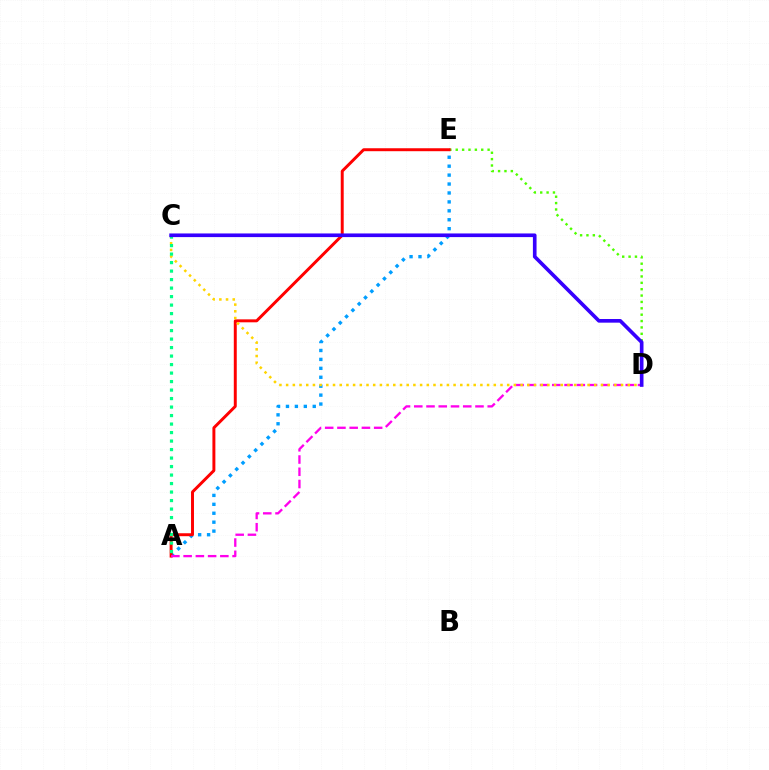{('D', 'E'): [{'color': '#4fff00', 'line_style': 'dotted', 'thickness': 1.73}], ('A', 'E'): [{'color': '#009eff', 'line_style': 'dotted', 'thickness': 2.43}, {'color': '#ff0000', 'line_style': 'solid', 'thickness': 2.13}], ('A', 'D'): [{'color': '#ff00ed', 'line_style': 'dashed', 'thickness': 1.66}], ('C', 'D'): [{'color': '#ffd500', 'line_style': 'dotted', 'thickness': 1.82}, {'color': '#3700ff', 'line_style': 'solid', 'thickness': 2.63}], ('A', 'C'): [{'color': '#00ff86', 'line_style': 'dotted', 'thickness': 2.31}]}